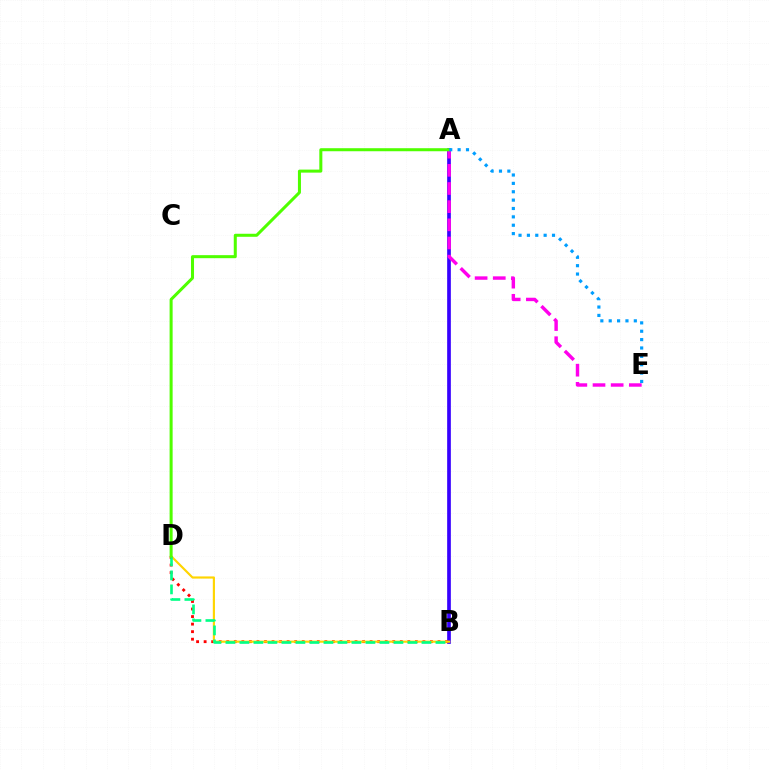{('A', 'B'): [{'color': '#3700ff', 'line_style': 'solid', 'thickness': 2.65}], ('B', 'D'): [{'color': '#ff0000', 'line_style': 'dotted', 'thickness': 2.05}, {'color': '#ffd500', 'line_style': 'solid', 'thickness': 1.55}, {'color': '#00ff86', 'line_style': 'dashed', 'thickness': 1.9}], ('A', 'E'): [{'color': '#ff00ed', 'line_style': 'dashed', 'thickness': 2.47}, {'color': '#009eff', 'line_style': 'dotted', 'thickness': 2.27}], ('A', 'D'): [{'color': '#4fff00', 'line_style': 'solid', 'thickness': 2.18}]}